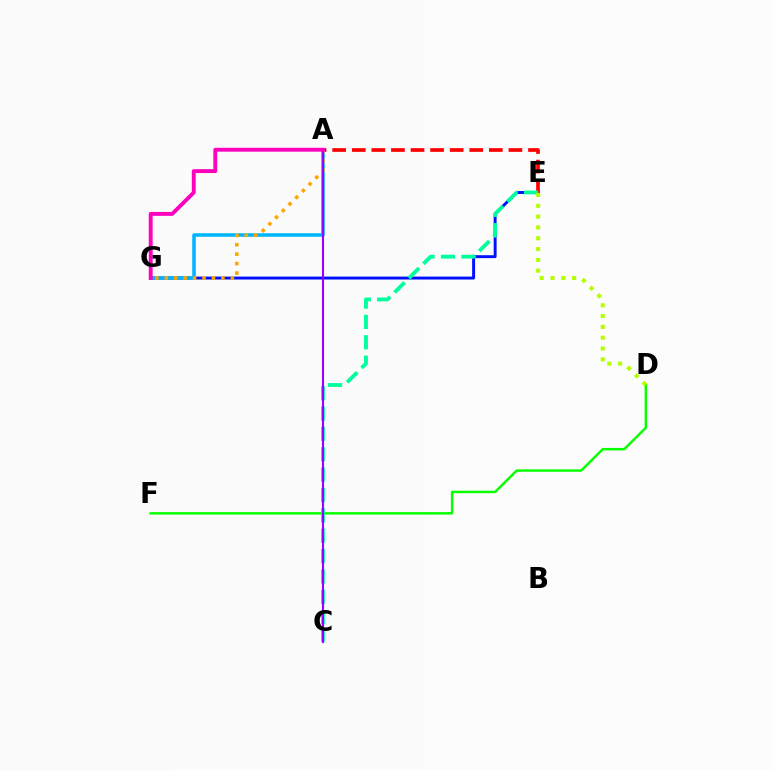{('E', 'G'): [{'color': '#0010ff', 'line_style': 'solid', 'thickness': 2.11}], ('A', 'E'): [{'color': '#ff0000', 'line_style': 'dashed', 'thickness': 2.66}], ('A', 'G'): [{'color': '#00b5ff', 'line_style': 'solid', 'thickness': 2.55}, {'color': '#ffa500', 'line_style': 'dotted', 'thickness': 2.57}, {'color': '#ff00bd', 'line_style': 'solid', 'thickness': 2.8}], ('D', 'F'): [{'color': '#08ff00', 'line_style': 'solid', 'thickness': 1.77}], ('C', 'E'): [{'color': '#00ff9d', 'line_style': 'dashed', 'thickness': 2.77}], ('D', 'E'): [{'color': '#b3ff00', 'line_style': 'dotted', 'thickness': 2.94}], ('A', 'C'): [{'color': '#9b00ff', 'line_style': 'solid', 'thickness': 1.52}]}